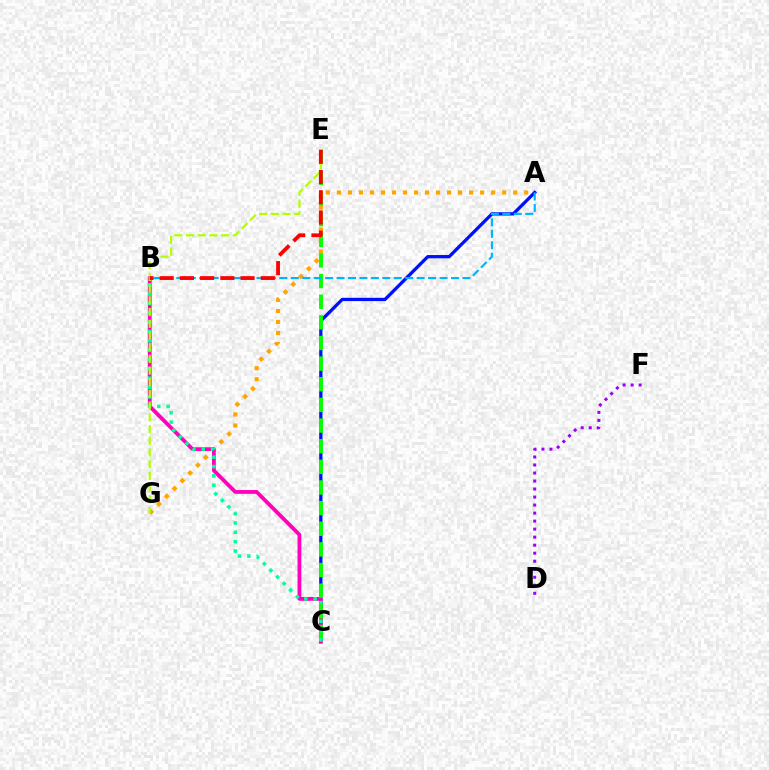{('A', 'G'): [{'color': '#ffa500', 'line_style': 'dotted', 'thickness': 2.99}], ('A', 'C'): [{'color': '#0010ff', 'line_style': 'solid', 'thickness': 2.36}], ('B', 'C'): [{'color': '#ff00bd', 'line_style': 'solid', 'thickness': 2.74}, {'color': '#00ff9d', 'line_style': 'dotted', 'thickness': 2.54}], ('C', 'E'): [{'color': '#08ff00', 'line_style': 'dashed', 'thickness': 2.8}], ('A', 'B'): [{'color': '#00b5ff', 'line_style': 'dashed', 'thickness': 1.55}], ('E', 'G'): [{'color': '#b3ff00', 'line_style': 'dashed', 'thickness': 1.59}], ('D', 'F'): [{'color': '#9b00ff', 'line_style': 'dotted', 'thickness': 2.18}], ('B', 'E'): [{'color': '#ff0000', 'line_style': 'dashed', 'thickness': 2.75}]}